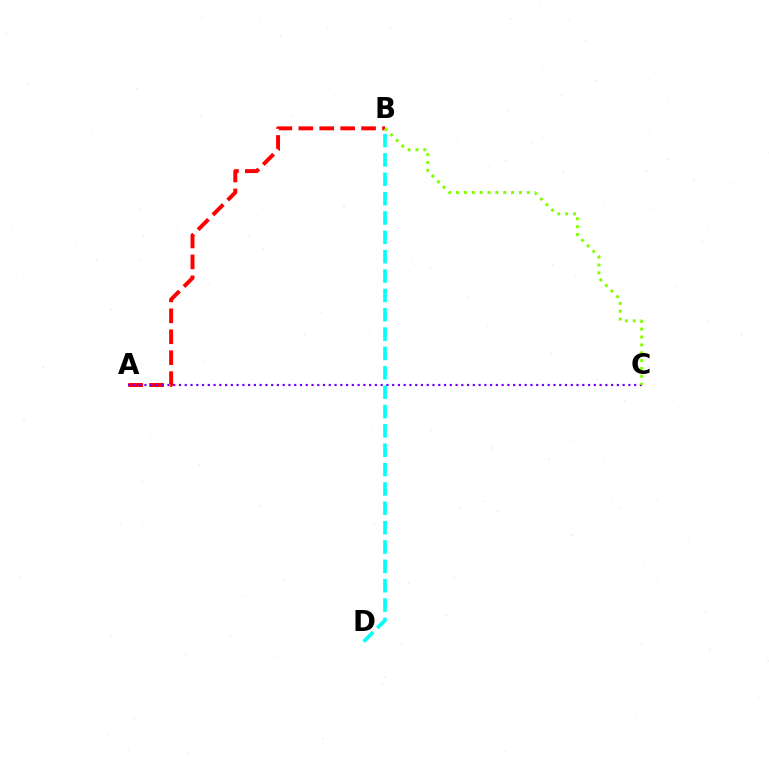{('B', 'D'): [{'color': '#00fff6', 'line_style': 'dashed', 'thickness': 2.63}], ('A', 'B'): [{'color': '#ff0000', 'line_style': 'dashed', 'thickness': 2.84}], ('A', 'C'): [{'color': '#7200ff', 'line_style': 'dotted', 'thickness': 1.57}], ('B', 'C'): [{'color': '#84ff00', 'line_style': 'dotted', 'thickness': 2.14}]}